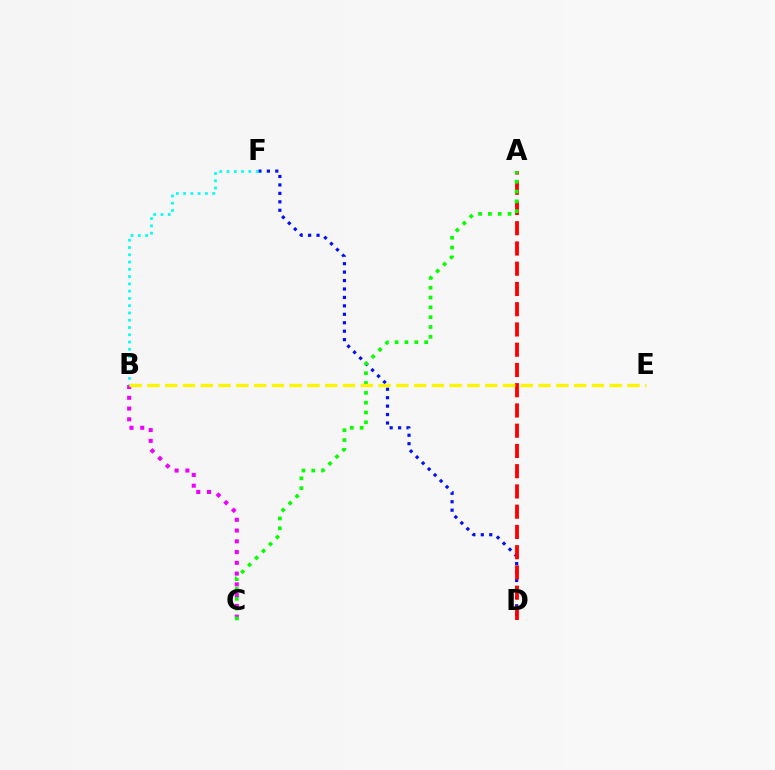{('D', 'F'): [{'color': '#0010ff', 'line_style': 'dotted', 'thickness': 2.29}], ('B', 'C'): [{'color': '#ee00ff', 'line_style': 'dotted', 'thickness': 2.92}], ('A', 'D'): [{'color': '#ff0000', 'line_style': 'dashed', 'thickness': 2.75}], ('B', 'F'): [{'color': '#00fff6', 'line_style': 'dotted', 'thickness': 1.98}], ('A', 'C'): [{'color': '#08ff00', 'line_style': 'dotted', 'thickness': 2.67}], ('B', 'E'): [{'color': '#fcf500', 'line_style': 'dashed', 'thickness': 2.42}]}